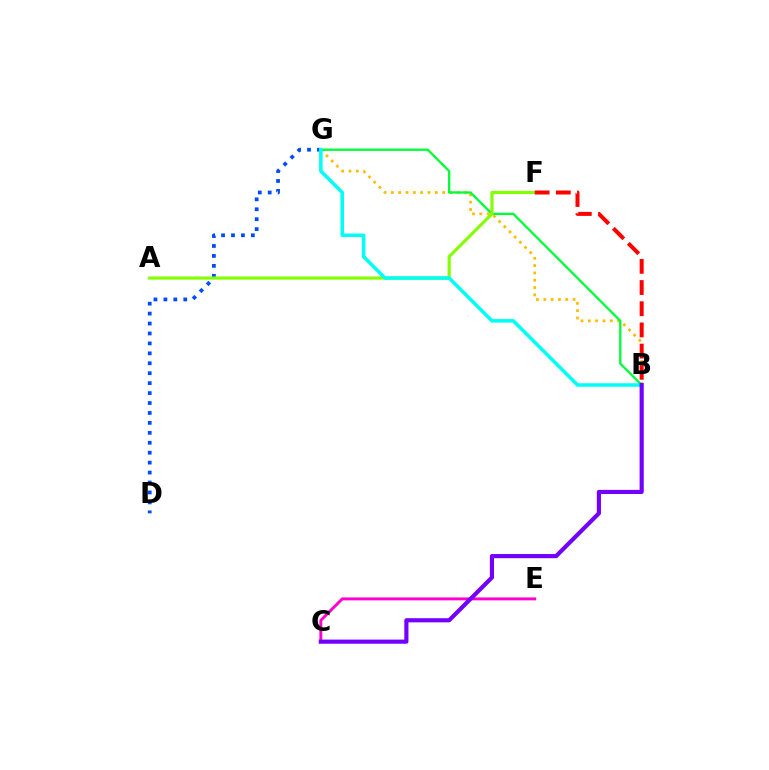{('D', 'G'): [{'color': '#004bff', 'line_style': 'dotted', 'thickness': 2.7}], ('B', 'G'): [{'color': '#ffbd00', 'line_style': 'dotted', 'thickness': 1.99}, {'color': '#00ff39', 'line_style': 'solid', 'thickness': 1.68}, {'color': '#00fff6', 'line_style': 'solid', 'thickness': 2.54}], ('A', 'F'): [{'color': '#84ff00', 'line_style': 'solid', 'thickness': 2.27}], ('C', 'E'): [{'color': '#ff00cf', 'line_style': 'solid', 'thickness': 2.1}], ('B', 'F'): [{'color': '#ff0000', 'line_style': 'dashed', 'thickness': 2.88}], ('B', 'C'): [{'color': '#7200ff', 'line_style': 'solid', 'thickness': 2.99}]}